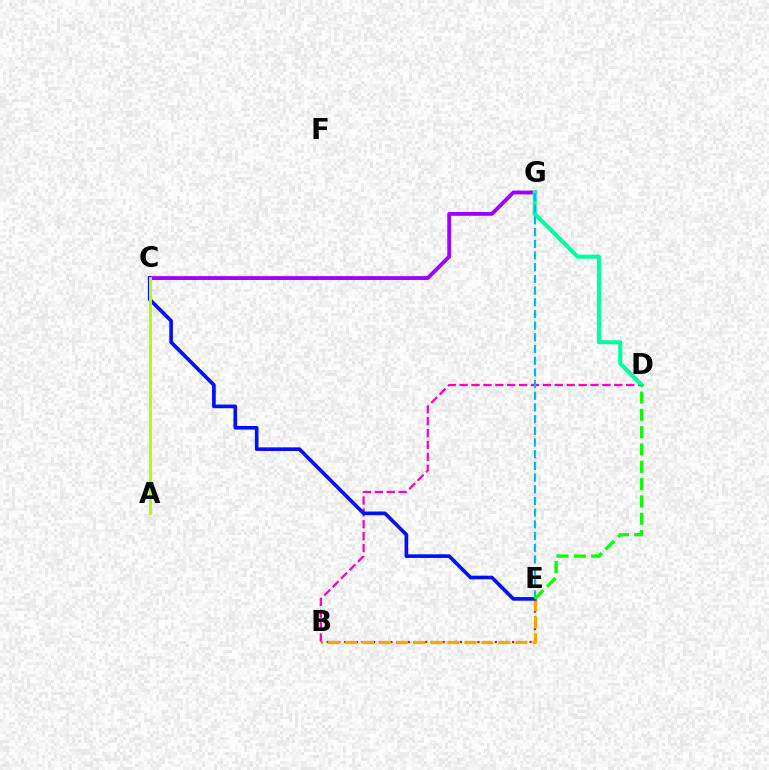{('B', 'D'): [{'color': '#ff00bd', 'line_style': 'dashed', 'thickness': 1.62}], ('B', 'E'): [{'color': '#ff0000', 'line_style': 'dotted', 'thickness': 1.57}, {'color': '#ffa500', 'line_style': 'dashed', 'thickness': 2.32}], ('C', 'G'): [{'color': '#9b00ff', 'line_style': 'solid', 'thickness': 2.75}], ('C', 'E'): [{'color': '#0010ff', 'line_style': 'solid', 'thickness': 2.62}], ('D', 'G'): [{'color': '#00ff9d', 'line_style': 'solid', 'thickness': 2.93}], ('A', 'C'): [{'color': '#b3ff00', 'line_style': 'solid', 'thickness': 2.12}], ('E', 'G'): [{'color': '#00b5ff', 'line_style': 'dashed', 'thickness': 1.59}], ('D', 'E'): [{'color': '#08ff00', 'line_style': 'dashed', 'thickness': 2.35}]}